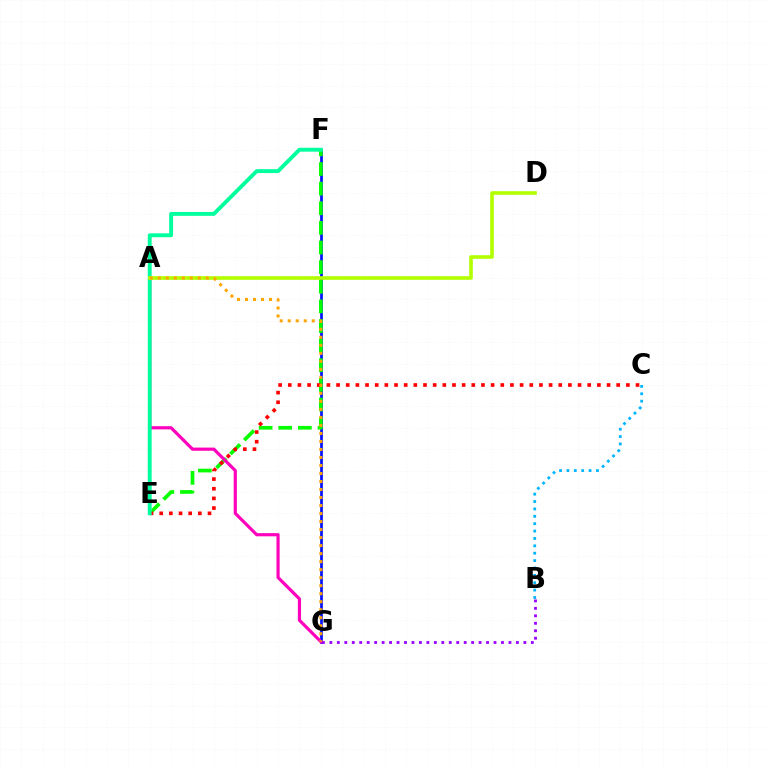{('F', 'G'): [{'color': '#0010ff', 'line_style': 'solid', 'thickness': 1.95}], ('E', 'F'): [{'color': '#08ff00', 'line_style': 'dashed', 'thickness': 2.67}, {'color': '#00ff9d', 'line_style': 'solid', 'thickness': 2.79}], ('A', 'G'): [{'color': '#ff00bd', 'line_style': 'solid', 'thickness': 2.28}, {'color': '#ffa500', 'line_style': 'dotted', 'thickness': 2.18}], ('B', 'G'): [{'color': '#9b00ff', 'line_style': 'dotted', 'thickness': 2.03}], ('C', 'E'): [{'color': '#ff0000', 'line_style': 'dotted', 'thickness': 2.62}], ('A', 'D'): [{'color': '#b3ff00', 'line_style': 'solid', 'thickness': 2.62}], ('B', 'C'): [{'color': '#00b5ff', 'line_style': 'dotted', 'thickness': 2.01}]}